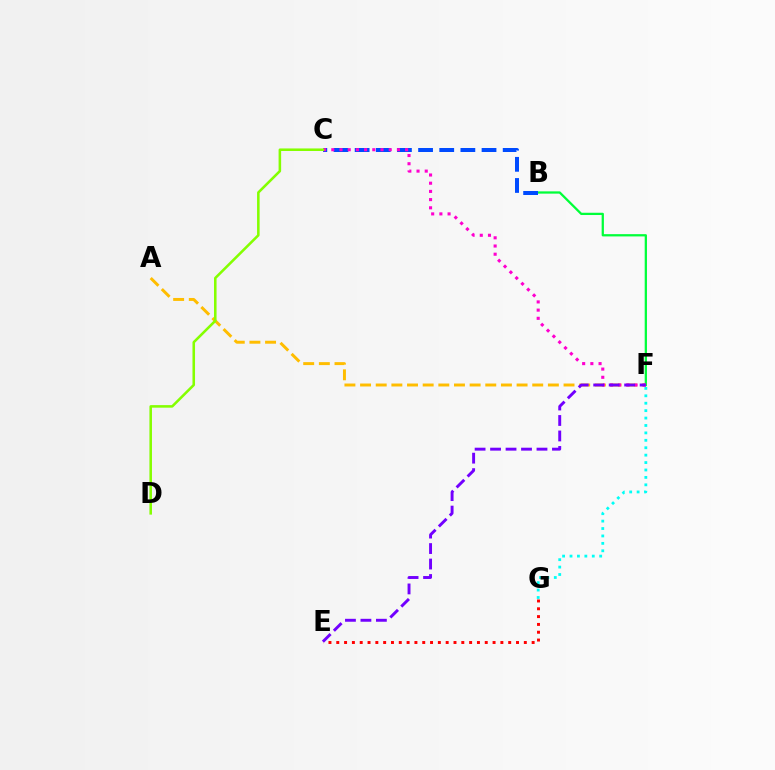{('B', 'F'): [{'color': '#00ff39', 'line_style': 'solid', 'thickness': 1.63}], ('A', 'F'): [{'color': '#ffbd00', 'line_style': 'dashed', 'thickness': 2.13}], ('B', 'C'): [{'color': '#004bff', 'line_style': 'dashed', 'thickness': 2.87}], ('E', 'G'): [{'color': '#ff0000', 'line_style': 'dotted', 'thickness': 2.12}], ('C', 'F'): [{'color': '#ff00cf', 'line_style': 'dotted', 'thickness': 2.23}], ('C', 'D'): [{'color': '#84ff00', 'line_style': 'solid', 'thickness': 1.84}], ('E', 'F'): [{'color': '#7200ff', 'line_style': 'dashed', 'thickness': 2.1}], ('F', 'G'): [{'color': '#00fff6', 'line_style': 'dotted', 'thickness': 2.02}]}